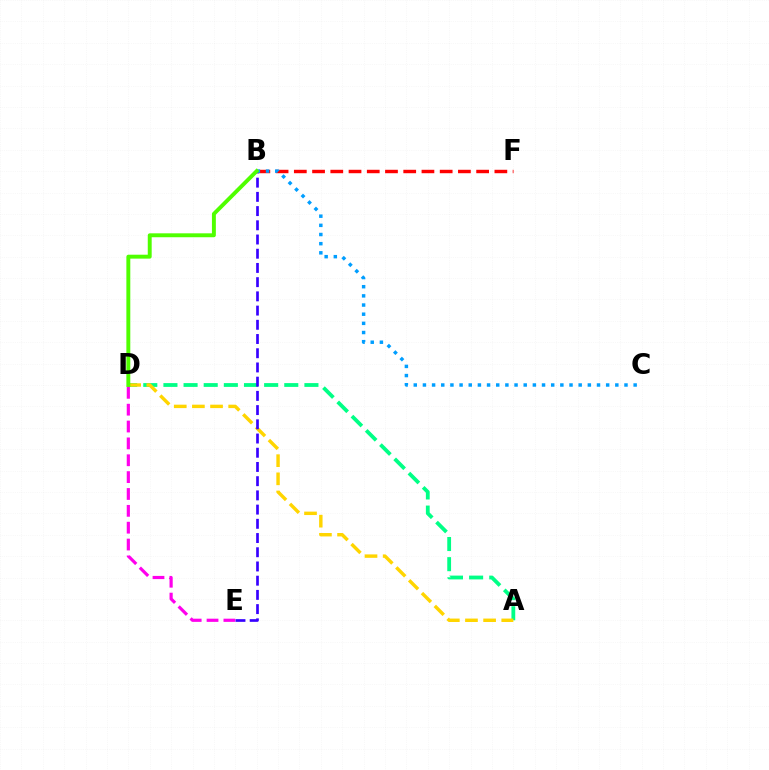{('A', 'D'): [{'color': '#00ff86', 'line_style': 'dashed', 'thickness': 2.74}, {'color': '#ffd500', 'line_style': 'dashed', 'thickness': 2.47}], ('B', 'F'): [{'color': '#ff0000', 'line_style': 'dashed', 'thickness': 2.48}], ('B', 'E'): [{'color': '#3700ff', 'line_style': 'dashed', 'thickness': 1.93}], ('B', 'C'): [{'color': '#009eff', 'line_style': 'dotted', 'thickness': 2.49}], ('B', 'D'): [{'color': '#4fff00', 'line_style': 'solid', 'thickness': 2.82}], ('D', 'E'): [{'color': '#ff00ed', 'line_style': 'dashed', 'thickness': 2.29}]}